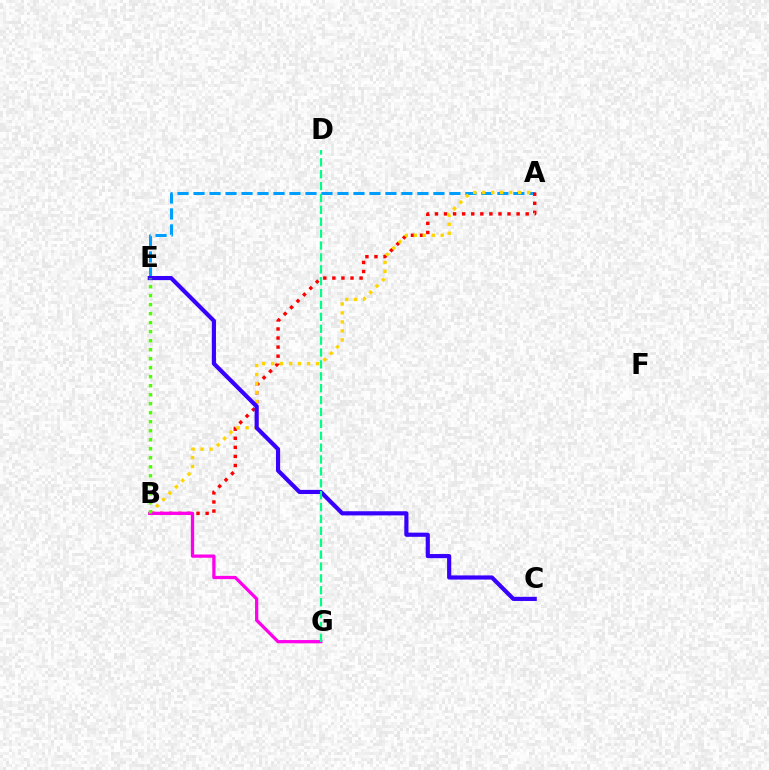{('A', 'E'): [{'color': '#009eff', 'line_style': 'dashed', 'thickness': 2.17}], ('A', 'B'): [{'color': '#ff0000', 'line_style': 'dotted', 'thickness': 2.46}, {'color': '#ffd500', 'line_style': 'dotted', 'thickness': 2.44}], ('C', 'E'): [{'color': '#3700ff', 'line_style': 'solid', 'thickness': 2.99}], ('B', 'G'): [{'color': '#ff00ed', 'line_style': 'solid', 'thickness': 2.34}], ('B', 'E'): [{'color': '#4fff00', 'line_style': 'dotted', 'thickness': 2.45}], ('D', 'G'): [{'color': '#00ff86', 'line_style': 'dashed', 'thickness': 1.62}]}